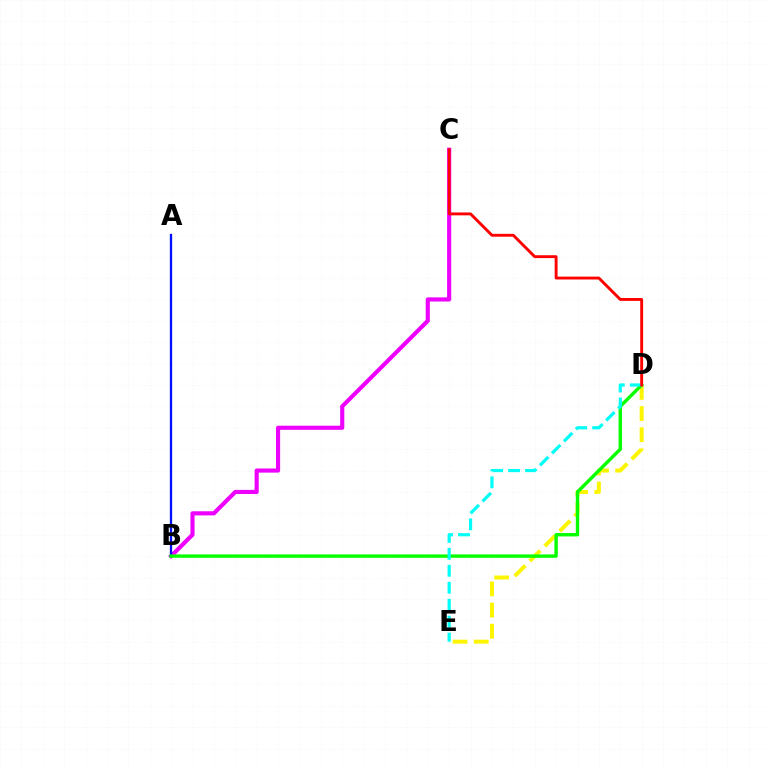{('B', 'C'): [{'color': '#ee00ff', 'line_style': 'solid', 'thickness': 2.98}], ('A', 'B'): [{'color': '#0010ff', 'line_style': 'solid', 'thickness': 1.66}], ('D', 'E'): [{'color': '#fcf500', 'line_style': 'dashed', 'thickness': 2.87}, {'color': '#00fff6', 'line_style': 'dashed', 'thickness': 2.3}], ('B', 'D'): [{'color': '#08ff00', 'line_style': 'solid', 'thickness': 2.44}], ('C', 'D'): [{'color': '#ff0000', 'line_style': 'solid', 'thickness': 2.08}]}